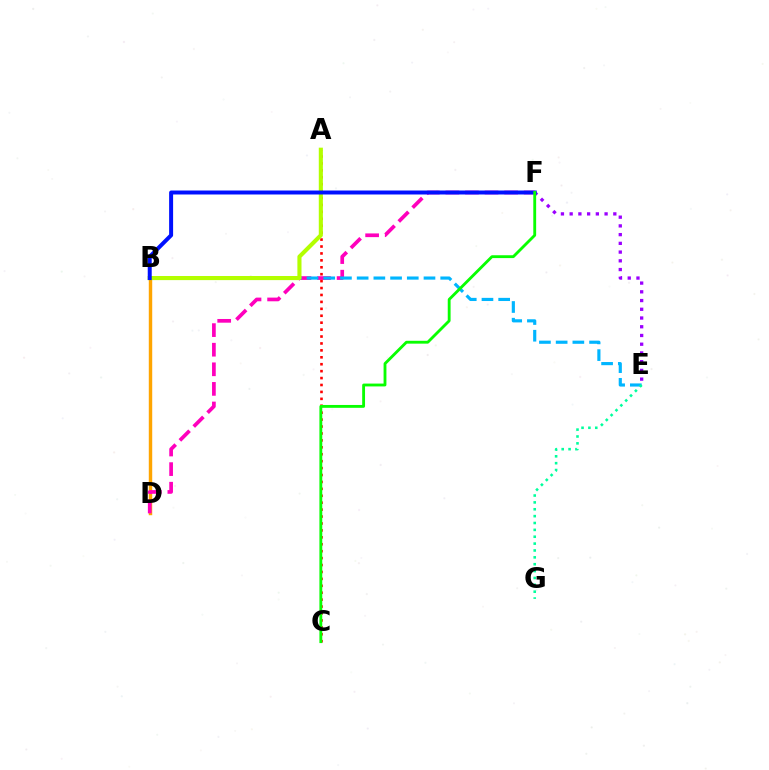{('B', 'D'): [{'color': '#ffa500', 'line_style': 'solid', 'thickness': 2.47}], ('D', 'F'): [{'color': '#ff00bd', 'line_style': 'dashed', 'thickness': 2.66}], ('B', 'E'): [{'color': '#00b5ff', 'line_style': 'dashed', 'thickness': 2.27}], ('A', 'C'): [{'color': '#ff0000', 'line_style': 'dotted', 'thickness': 1.88}], ('A', 'B'): [{'color': '#b3ff00', 'line_style': 'solid', 'thickness': 2.96}], ('E', 'F'): [{'color': '#9b00ff', 'line_style': 'dotted', 'thickness': 2.37}], ('E', 'G'): [{'color': '#00ff9d', 'line_style': 'dotted', 'thickness': 1.87}], ('B', 'F'): [{'color': '#0010ff', 'line_style': 'solid', 'thickness': 2.87}], ('C', 'F'): [{'color': '#08ff00', 'line_style': 'solid', 'thickness': 2.05}]}